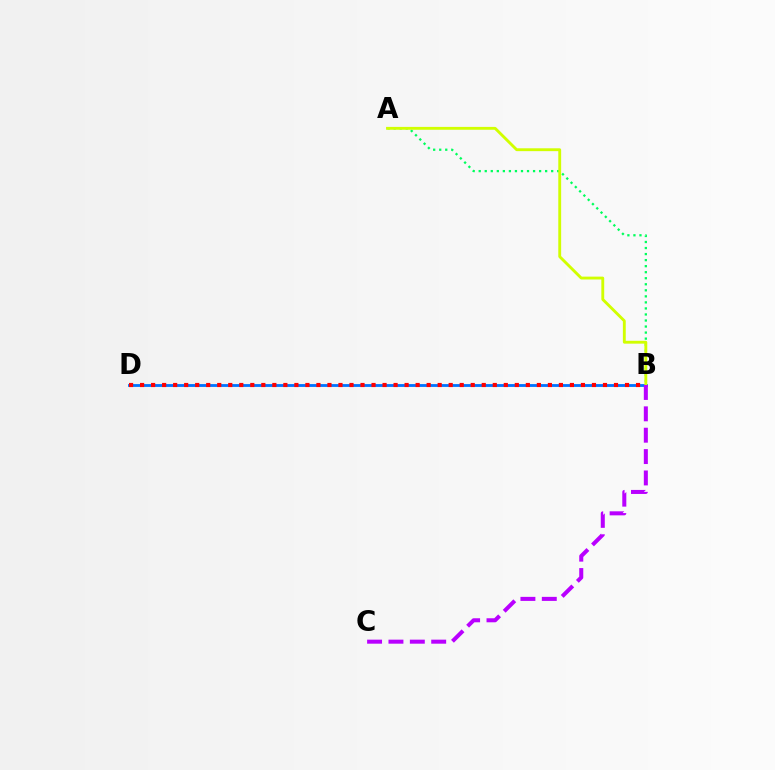{('A', 'B'): [{'color': '#00ff5c', 'line_style': 'dotted', 'thickness': 1.64}, {'color': '#d1ff00', 'line_style': 'solid', 'thickness': 2.06}], ('B', 'D'): [{'color': '#0074ff', 'line_style': 'solid', 'thickness': 2.03}, {'color': '#ff0000', 'line_style': 'dotted', 'thickness': 2.99}], ('B', 'C'): [{'color': '#b900ff', 'line_style': 'dashed', 'thickness': 2.9}]}